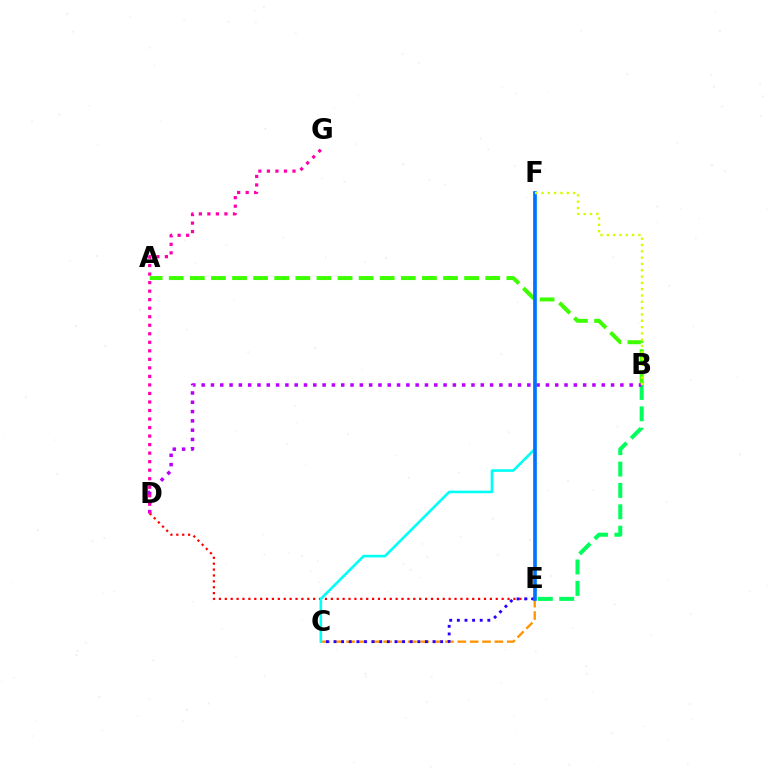{('C', 'E'): [{'color': '#ff9400', 'line_style': 'dashed', 'thickness': 1.68}, {'color': '#2500ff', 'line_style': 'dotted', 'thickness': 2.07}], ('A', 'B'): [{'color': '#3dff00', 'line_style': 'dashed', 'thickness': 2.87}], ('B', 'E'): [{'color': '#00ff5c', 'line_style': 'dashed', 'thickness': 2.9}], ('D', 'E'): [{'color': '#ff0000', 'line_style': 'dotted', 'thickness': 1.6}], ('B', 'D'): [{'color': '#b900ff', 'line_style': 'dotted', 'thickness': 2.53}], ('C', 'F'): [{'color': '#00fff6', 'line_style': 'solid', 'thickness': 1.88}], ('E', 'F'): [{'color': '#0074ff', 'line_style': 'solid', 'thickness': 2.63}], ('D', 'G'): [{'color': '#ff00ac', 'line_style': 'dotted', 'thickness': 2.32}], ('B', 'F'): [{'color': '#d1ff00', 'line_style': 'dotted', 'thickness': 1.71}]}